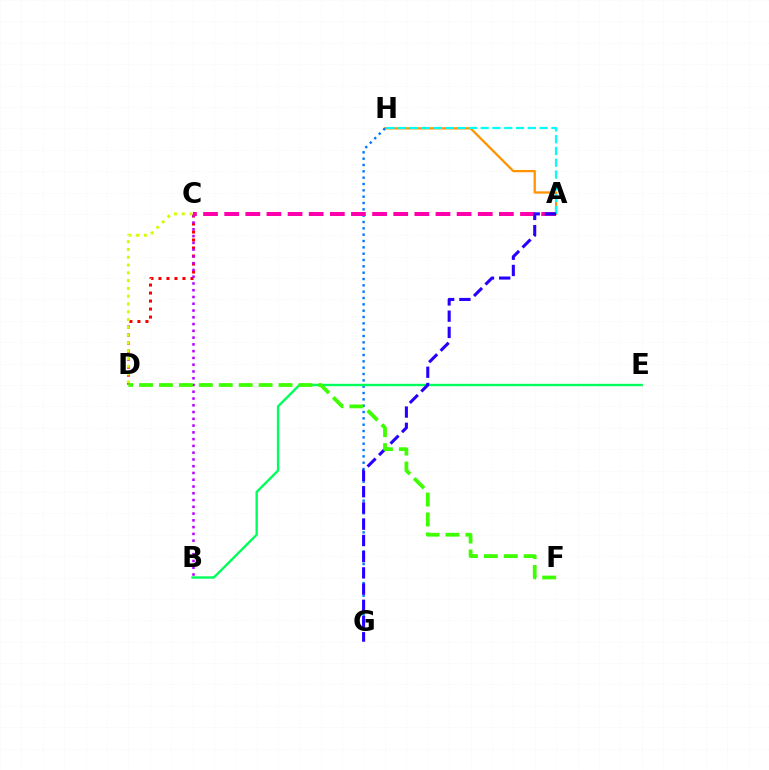{('C', 'D'): [{'color': '#ff0000', 'line_style': 'dotted', 'thickness': 2.17}, {'color': '#d1ff00', 'line_style': 'dotted', 'thickness': 2.12}], ('B', 'C'): [{'color': '#b900ff', 'line_style': 'dotted', 'thickness': 1.84}], ('A', 'H'): [{'color': '#ff9400', 'line_style': 'solid', 'thickness': 1.65}, {'color': '#00fff6', 'line_style': 'dashed', 'thickness': 1.6}], ('G', 'H'): [{'color': '#0074ff', 'line_style': 'dotted', 'thickness': 1.72}], ('B', 'E'): [{'color': '#00ff5c', 'line_style': 'solid', 'thickness': 1.71}], ('A', 'C'): [{'color': '#ff00ac', 'line_style': 'dashed', 'thickness': 2.87}], ('A', 'G'): [{'color': '#2500ff', 'line_style': 'dashed', 'thickness': 2.2}], ('D', 'F'): [{'color': '#3dff00', 'line_style': 'dashed', 'thickness': 2.71}]}